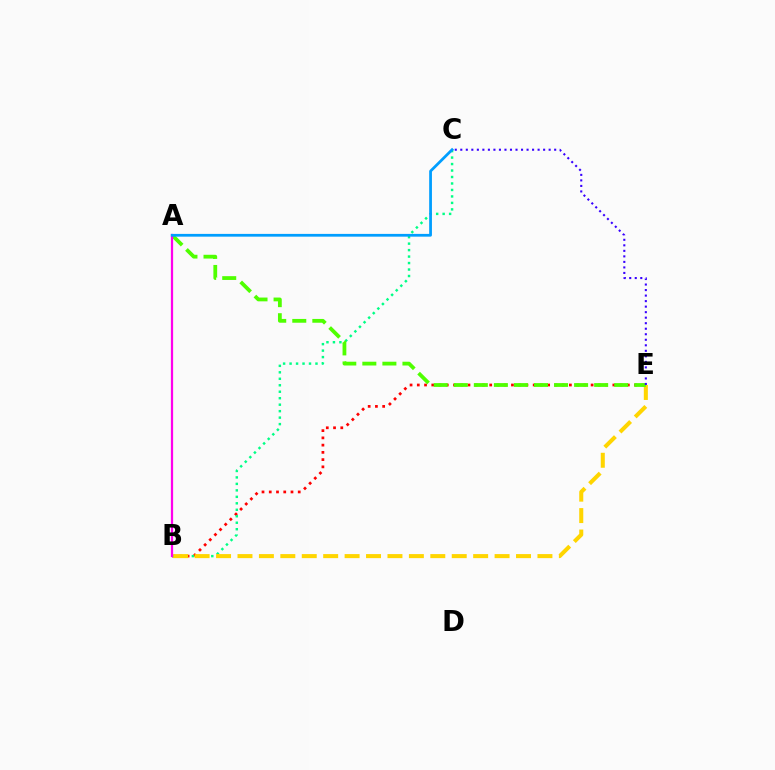{('B', 'E'): [{'color': '#ff0000', 'line_style': 'dotted', 'thickness': 1.97}, {'color': '#ffd500', 'line_style': 'dashed', 'thickness': 2.91}], ('B', 'C'): [{'color': '#00ff86', 'line_style': 'dotted', 'thickness': 1.76}], ('A', 'E'): [{'color': '#4fff00', 'line_style': 'dashed', 'thickness': 2.72}], ('C', 'E'): [{'color': '#3700ff', 'line_style': 'dotted', 'thickness': 1.5}], ('A', 'B'): [{'color': '#ff00ed', 'line_style': 'solid', 'thickness': 1.62}], ('A', 'C'): [{'color': '#009eff', 'line_style': 'solid', 'thickness': 1.99}]}